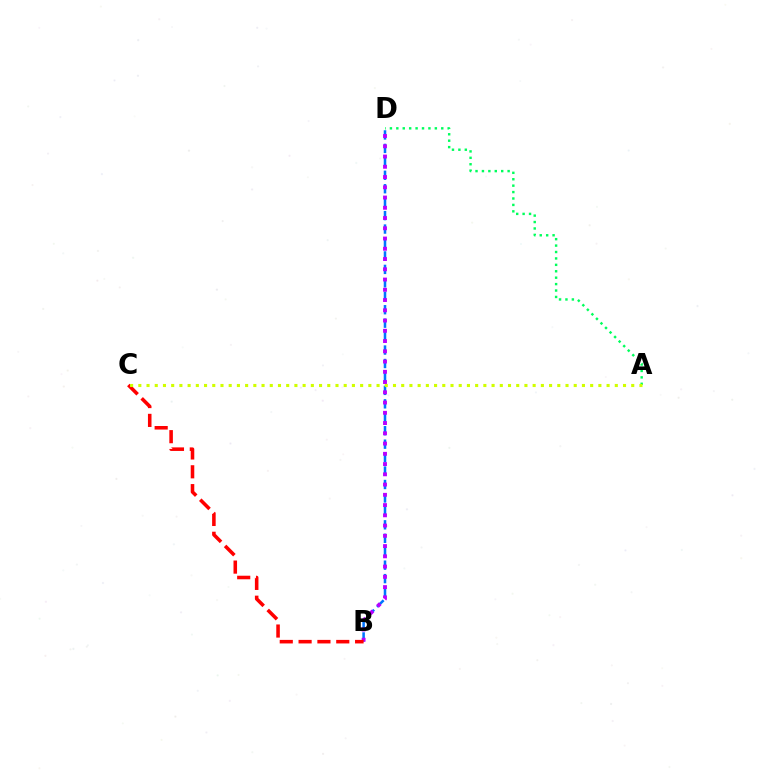{('B', 'D'): [{'color': '#0074ff', 'line_style': 'dashed', 'thickness': 1.83}, {'color': '#b900ff', 'line_style': 'dotted', 'thickness': 2.79}], ('A', 'D'): [{'color': '#00ff5c', 'line_style': 'dotted', 'thickness': 1.74}], ('B', 'C'): [{'color': '#ff0000', 'line_style': 'dashed', 'thickness': 2.56}], ('A', 'C'): [{'color': '#d1ff00', 'line_style': 'dotted', 'thickness': 2.23}]}